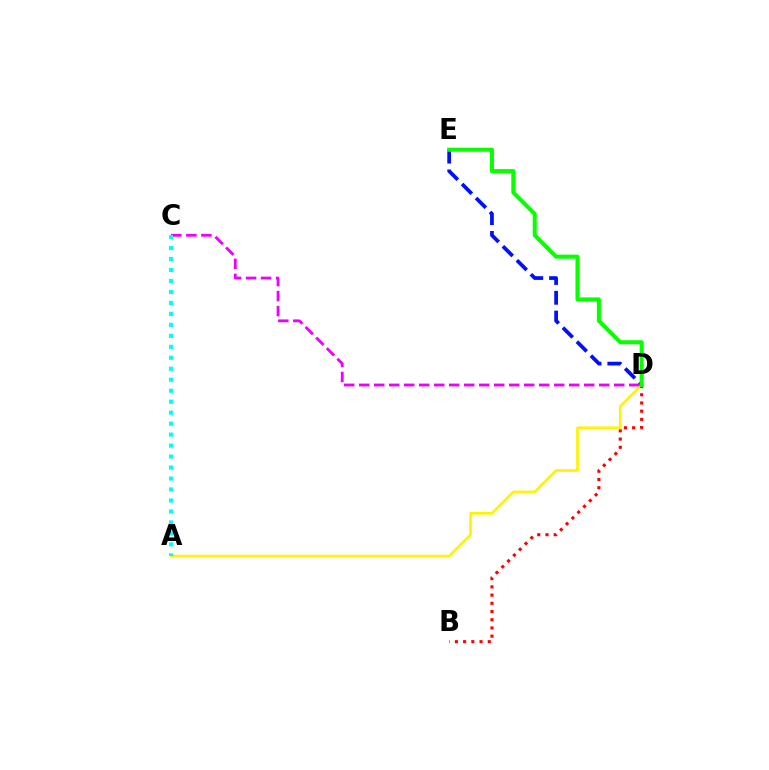{('D', 'E'): [{'color': '#0010ff', 'line_style': 'dashed', 'thickness': 2.69}, {'color': '#08ff00', 'line_style': 'solid', 'thickness': 2.91}], ('A', 'D'): [{'color': '#fcf500', 'line_style': 'solid', 'thickness': 1.93}], ('B', 'D'): [{'color': '#ff0000', 'line_style': 'dotted', 'thickness': 2.23}], ('C', 'D'): [{'color': '#ee00ff', 'line_style': 'dashed', 'thickness': 2.04}], ('A', 'C'): [{'color': '#00fff6', 'line_style': 'dotted', 'thickness': 2.98}]}